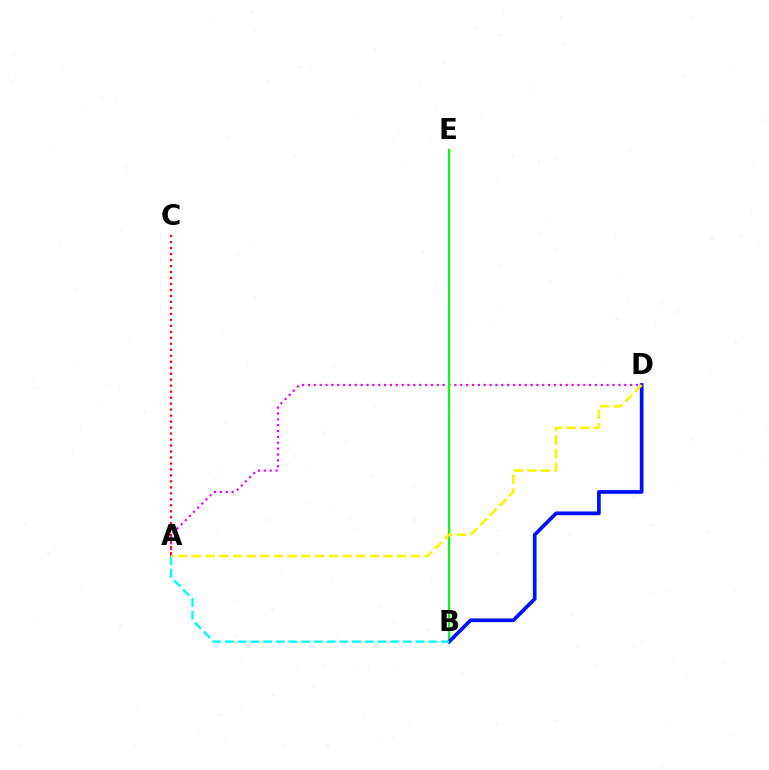{('A', 'D'): [{'color': '#ee00ff', 'line_style': 'dotted', 'thickness': 1.59}, {'color': '#fcf500', 'line_style': 'dashed', 'thickness': 1.86}], ('A', 'C'): [{'color': '#ff0000', 'line_style': 'dotted', 'thickness': 1.63}], ('B', 'E'): [{'color': '#08ff00', 'line_style': 'solid', 'thickness': 1.56}], ('B', 'D'): [{'color': '#0010ff', 'line_style': 'solid', 'thickness': 2.67}], ('A', 'B'): [{'color': '#00fff6', 'line_style': 'dashed', 'thickness': 1.73}]}